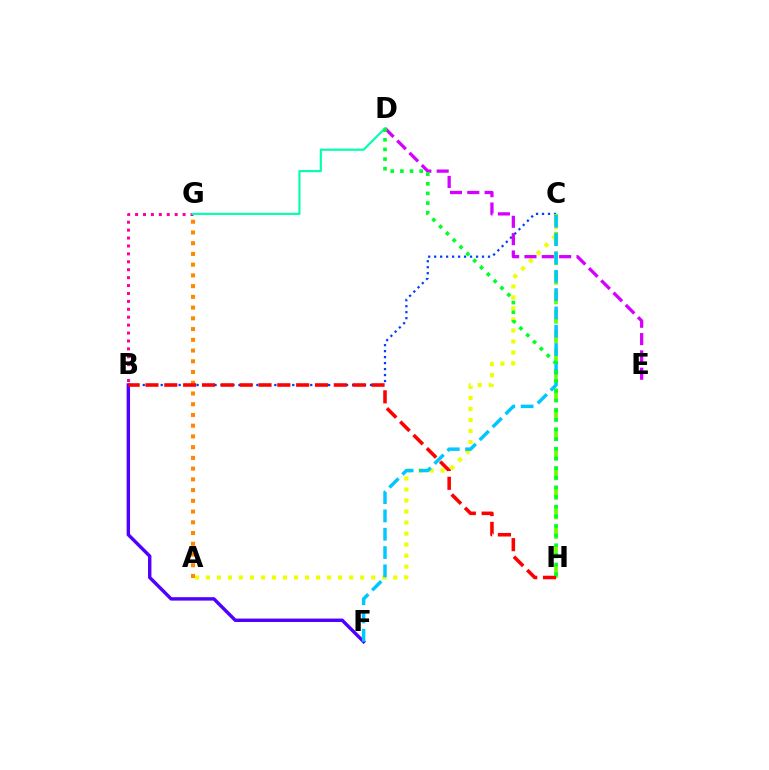{('B', 'C'): [{'color': '#003fff', 'line_style': 'dotted', 'thickness': 1.62}], ('A', 'C'): [{'color': '#eeff00', 'line_style': 'dotted', 'thickness': 2.99}], ('D', 'E'): [{'color': '#d600ff', 'line_style': 'dashed', 'thickness': 2.36}], ('B', 'G'): [{'color': '#ff00a0', 'line_style': 'dotted', 'thickness': 2.15}], ('C', 'H'): [{'color': '#66ff00', 'line_style': 'dashed', 'thickness': 2.66}], ('B', 'F'): [{'color': '#4f00ff', 'line_style': 'solid', 'thickness': 2.46}], ('A', 'G'): [{'color': '#ff8800', 'line_style': 'dotted', 'thickness': 2.92}], ('D', 'G'): [{'color': '#00ffaf', 'line_style': 'solid', 'thickness': 1.54}], ('C', 'F'): [{'color': '#00c7ff', 'line_style': 'dashed', 'thickness': 2.49}], ('B', 'H'): [{'color': '#ff0000', 'line_style': 'dashed', 'thickness': 2.56}], ('D', 'H'): [{'color': '#00ff27', 'line_style': 'dotted', 'thickness': 2.62}]}